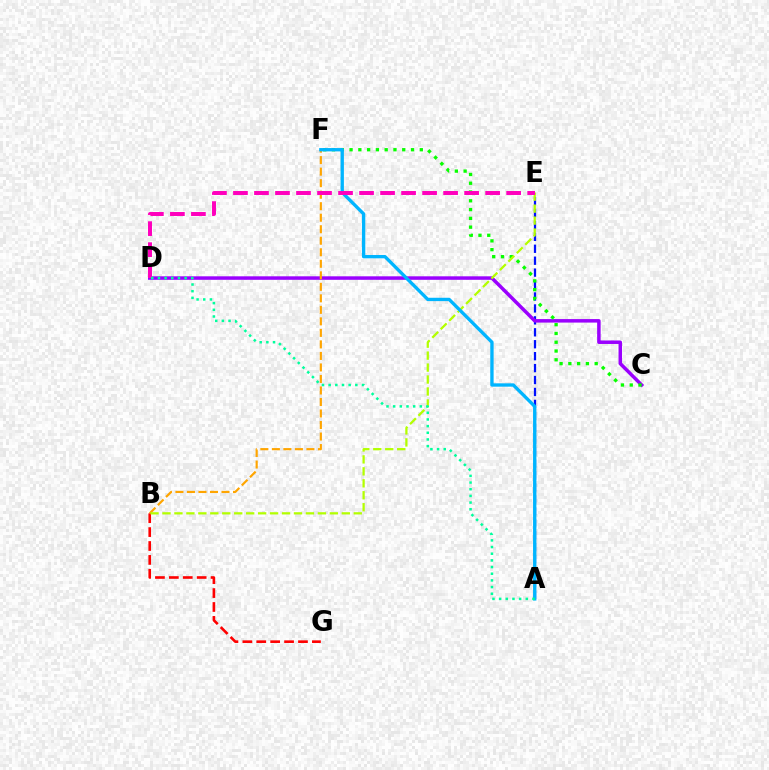{('A', 'E'): [{'color': '#0010ff', 'line_style': 'dashed', 'thickness': 1.62}], ('C', 'D'): [{'color': '#9b00ff', 'line_style': 'solid', 'thickness': 2.52}], ('B', 'F'): [{'color': '#ffa500', 'line_style': 'dashed', 'thickness': 1.56}], ('B', 'G'): [{'color': '#ff0000', 'line_style': 'dashed', 'thickness': 1.89}], ('C', 'F'): [{'color': '#08ff00', 'line_style': 'dotted', 'thickness': 2.39}], ('B', 'E'): [{'color': '#b3ff00', 'line_style': 'dashed', 'thickness': 1.62}], ('A', 'F'): [{'color': '#00b5ff', 'line_style': 'solid', 'thickness': 2.4}], ('D', 'E'): [{'color': '#ff00bd', 'line_style': 'dashed', 'thickness': 2.85}], ('A', 'D'): [{'color': '#00ff9d', 'line_style': 'dotted', 'thickness': 1.81}]}